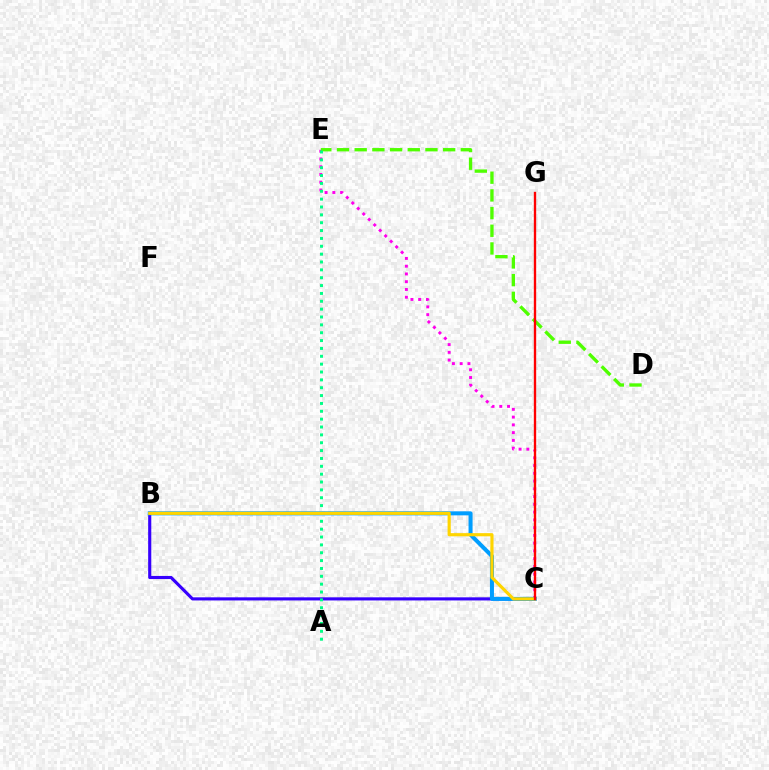{('C', 'E'): [{'color': '#ff00ed', 'line_style': 'dotted', 'thickness': 2.11}], ('D', 'E'): [{'color': '#4fff00', 'line_style': 'dashed', 'thickness': 2.4}], ('B', 'C'): [{'color': '#3700ff', 'line_style': 'solid', 'thickness': 2.25}, {'color': '#009eff', 'line_style': 'solid', 'thickness': 2.89}, {'color': '#ffd500', 'line_style': 'solid', 'thickness': 2.28}], ('A', 'E'): [{'color': '#00ff86', 'line_style': 'dotted', 'thickness': 2.13}], ('C', 'G'): [{'color': '#ff0000', 'line_style': 'solid', 'thickness': 1.7}]}